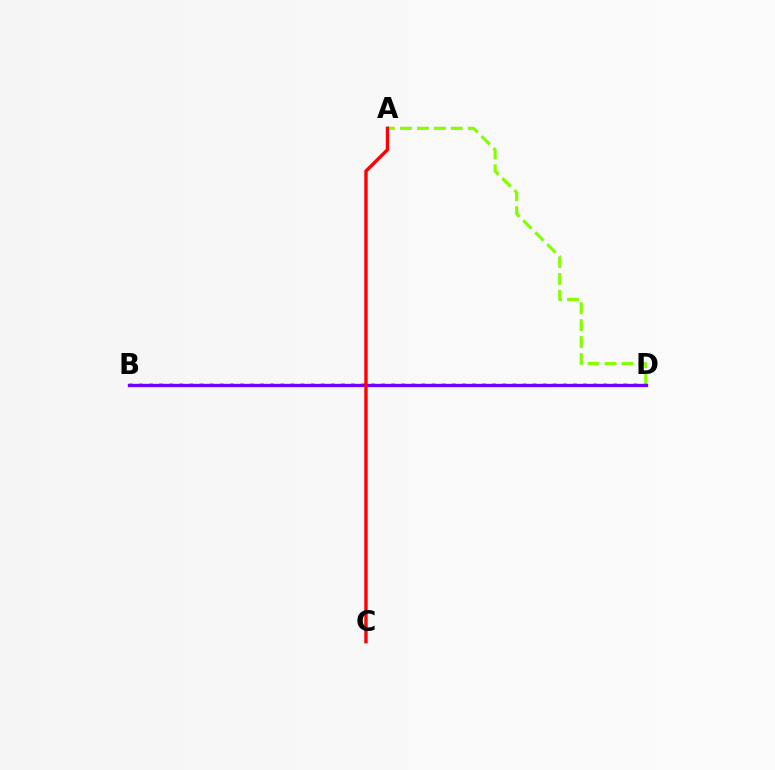{('A', 'D'): [{'color': '#84ff00', 'line_style': 'dashed', 'thickness': 2.3}], ('B', 'D'): [{'color': '#00fff6', 'line_style': 'dotted', 'thickness': 2.74}, {'color': '#7200ff', 'line_style': 'solid', 'thickness': 2.38}], ('A', 'C'): [{'color': '#ff0000', 'line_style': 'solid', 'thickness': 2.44}]}